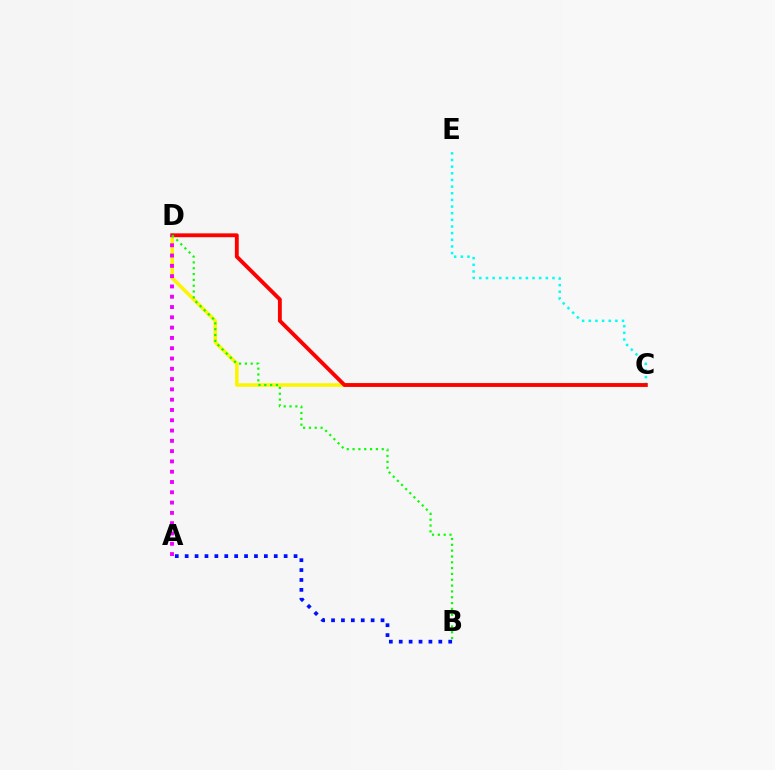{('A', 'B'): [{'color': '#0010ff', 'line_style': 'dotted', 'thickness': 2.69}], ('C', 'D'): [{'color': '#fcf500', 'line_style': 'solid', 'thickness': 2.56}, {'color': '#ff0000', 'line_style': 'solid', 'thickness': 2.78}], ('C', 'E'): [{'color': '#00fff6', 'line_style': 'dotted', 'thickness': 1.81}], ('A', 'D'): [{'color': '#ee00ff', 'line_style': 'dotted', 'thickness': 2.8}], ('B', 'D'): [{'color': '#08ff00', 'line_style': 'dotted', 'thickness': 1.58}]}